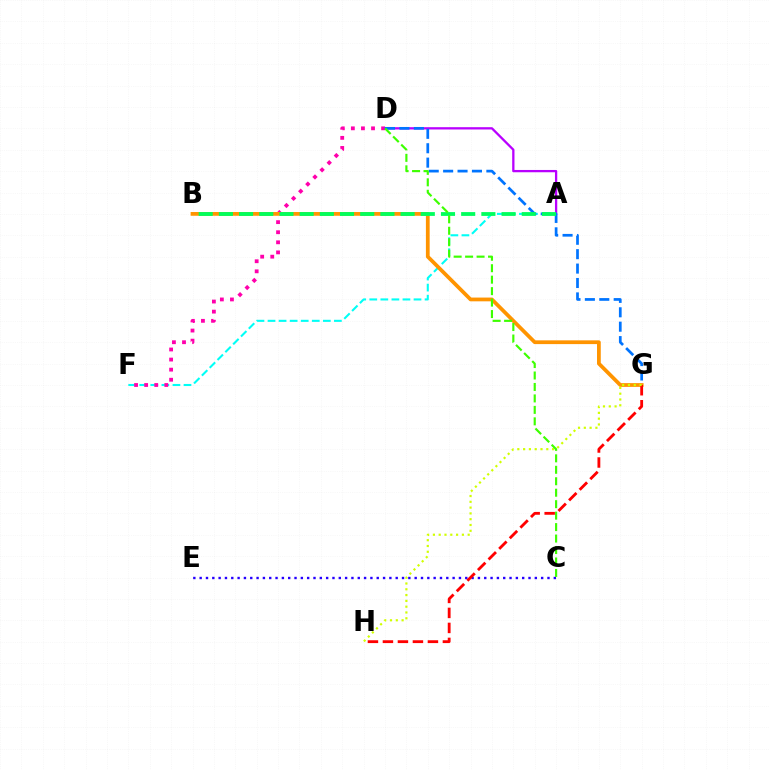{('A', 'F'): [{'color': '#00fff6', 'line_style': 'dashed', 'thickness': 1.5}], ('D', 'F'): [{'color': '#ff00ac', 'line_style': 'dotted', 'thickness': 2.74}], ('A', 'D'): [{'color': '#b900ff', 'line_style': 'solid', 'thickness': 1.65}], ('D', 'G'): [{'color': '#0074ff', 'line_style': 'dashed', 'thickness': 1.96}], ('C', 'E'): [{'color': '#2500ff', 'line_style': 'dotted', 'thickness': 1.72}], ('B', 'G'): [{'color': '#ff9400', 'line_style': 'solid', 'thickness': 2.71}], ('G', 'H'): [{'color': '#ff0000', 'line_style': 'dashed', 'thickness': 2.04}, {'color': '#d1ff00', 'line_style': 'dotted', 'thickness': 1.57}], ('A', 'B'): [{'color': '#00ff5c', 'line_style': 'dashed', 'thickness': 2.74}], ('C', 'D'): [{'color': '#3dff00', 'line_style': 'dashed', 'thickness': 1.56}]}